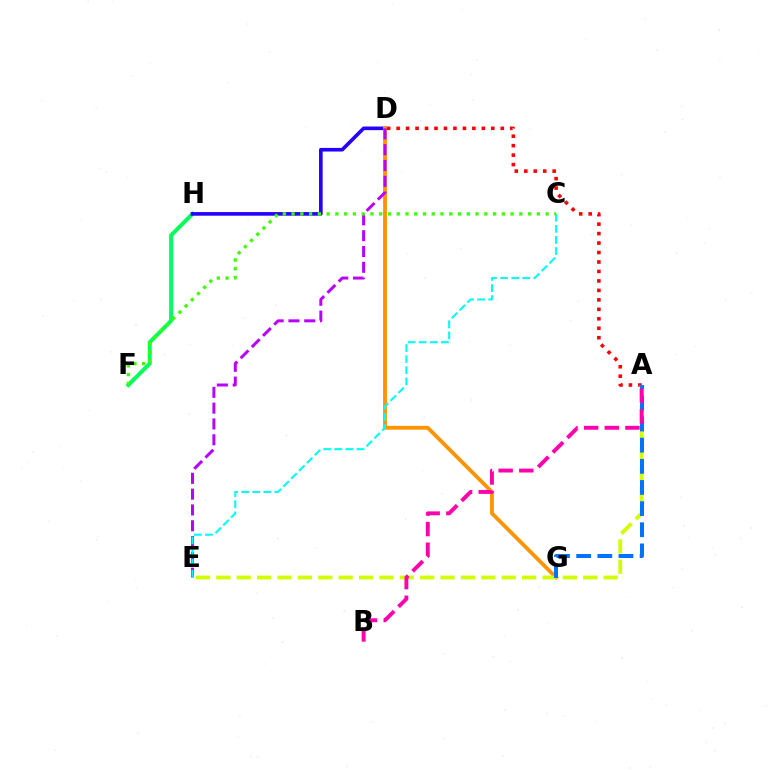{('F', 'H'): [{'color': '#00ff5c', 'line_style': 'solid', 'thickness': 2.88}], ('D', 'H'): [{'color': '#2500ff', 'line_style': 'solid', 'thickness': 2.61}], ('D', 'G'): [{'color': '#ff9400', 'line_style': 'solid', 'thickness': 2.77}], ('A', 'D'): [{'color': '#ff0000', 'line_style': 'dotted', 'thickness': 2.57}], ('D', 'E'): [{'color': '#b900ff', 'line_style': 'dashed', 'thickness': 2.15}], ('C', 'E'): [{'color': '#00fff6', 'line_style': 'dashed', 'thickness': 1.51}], ('A', 'E'): [{'color': '#d1ff00', 'line_style': 'dashed', 'thickness': 2.77}], ('A', 'G'): [{'color': '#0074ff', 'line_style': 'dashed', 'thickness': 2.87}], ('C', 'F'): [{'color': '#3dff00', 'line_style': 'dotted', 'thickness': 2.38}], ('A', 'B'): [{'color': '#ff00ac', 'line_style': 'dashed', 'thickness': 2.8}]}